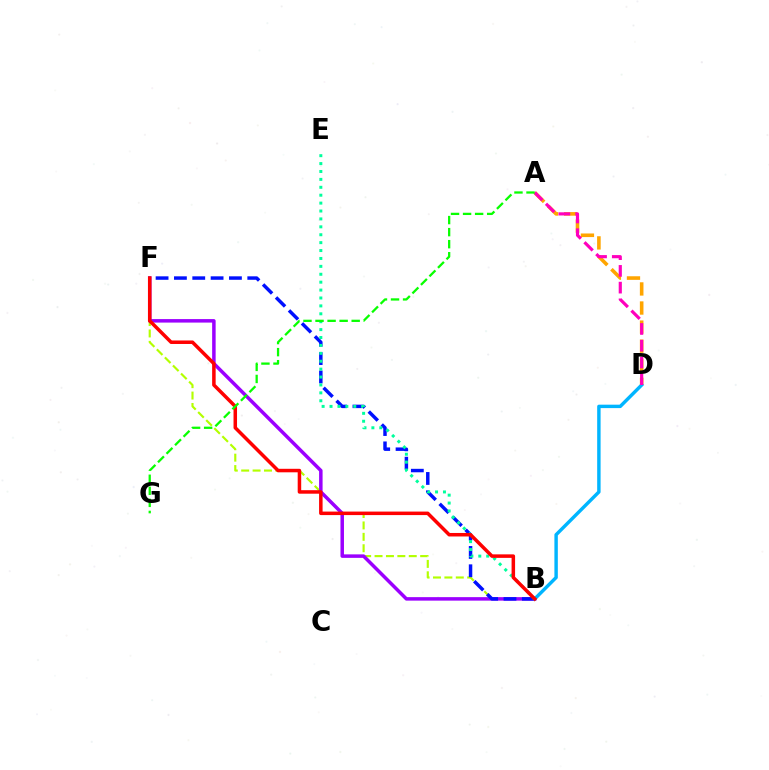{('B', 'F'): [{'color': '#b3ff00', 'line_style': 'dashed', 'thickness': 1.55}, {'color': '#9b00ff', 'line_style': 'solid', 'thickness': 2.52}, {'color': '#0010ff', 'line_style': 'dashed', 'thickness': 2.49}, {'color': '#ff0000', 'line_style': 'solid', 'thickness': 2.53}], ('B', 'E'): [{'color': '#00ff9d', 'line_style': 'dotted', 'thickness': 2.15}], ('A', 'D'): [{'color': '#ffa500', 'line_style': 'dashed', 'thickness': 2.59}, {'color': '#ff00bd', 'line_style': 'dashed', 'thickness': 2.27}], ('B', 'D'): [{'color': '#00b5ff', 'line_style': 'solid', 'thickness': 2.47}], ('A', 'G'): [{'color': '#08ff00', 'line_style': 'dashed', 'thickness': 1.64}]}